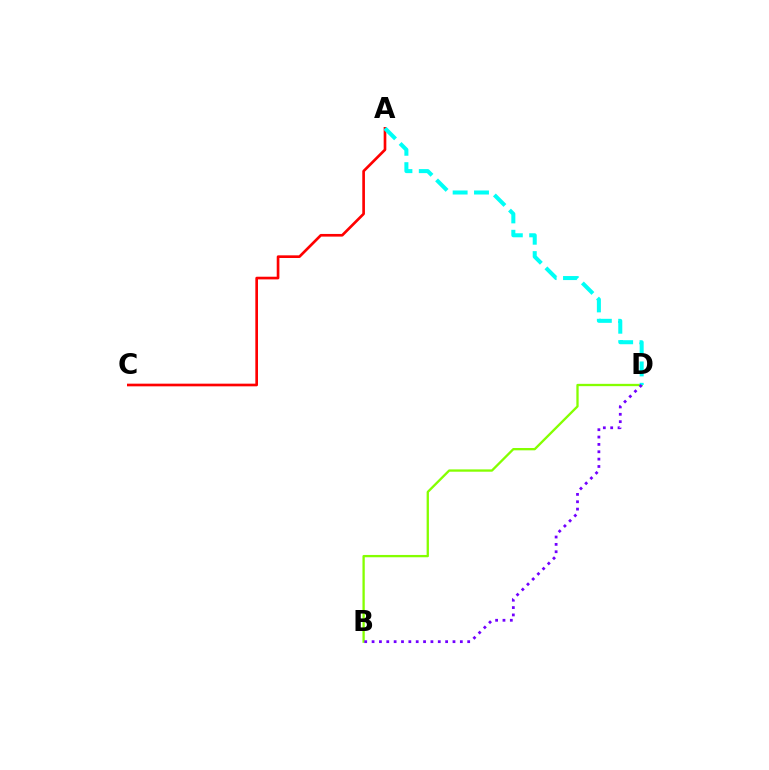{('A', 'C'): [{'color': '#ff0000', 'line_style': 'solid', 'thickness': 1.92}], ('B', 'D'): [{'color': '#84ff00', 'line_style': 'solid', 'thickness': 1.66}, {'color': '#7200ff', 'line_style': 'dotted', 'thickness': 2.0}], ('A', 'D'): [{'color': '#00fff6', 'line_style': 'dashed', 'thickness': 2.9}]}